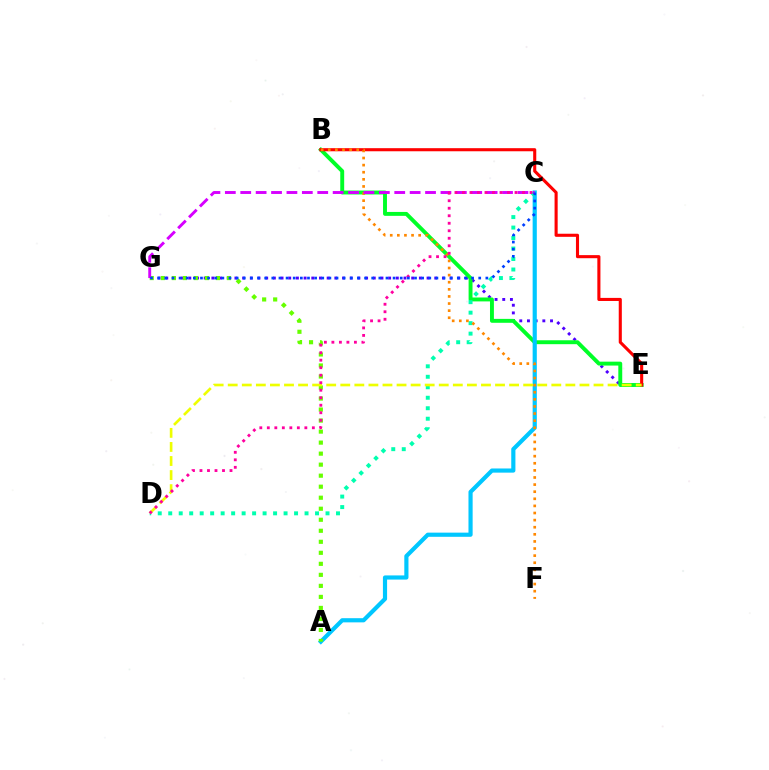{('E', 'G'): [{'color': '#4f00ff', 'line_style': 'dotted', 'thickness': 2.09}], ('B', 'E'): [{'color': '#00ff27', 'line_style': 'solid', 'thickness': 2.82}, {'color': '#ff0000', 'line_style': 'solid', 'thickness': 2.22}], ('A', 'C'): [{'color': '#00c7ff', 'line_style': 'solid', 'thickness': 3.0}], ('C', 'D'): [{'color': '#00ffaf', 'line_style': 'dotted', 'thickness': 2.85}, {'color': '#ff00a0', 'line_style': 'dotted', 'thickness': 2.04}], ('A', 'G'): [{'color': '#66ff00', 'line_style': 'dotted', 'thickness': 2.99}], ('D', 'E'): [{'color': '#eeff00', 'line_style': 'dashed', 'thickness': 1.91}], ('B', 'F'): [{'color': '#ff8800', 'line_style': 'dotted', 'thickness': 1.93}], ('C', 'G'): [{'color': '#d600ff', 'line_style': 'dashed', 'thickness': 2.09}, {'color': '#003fff', 'line_style': 'dotted', 'thickness': 1.94}]}